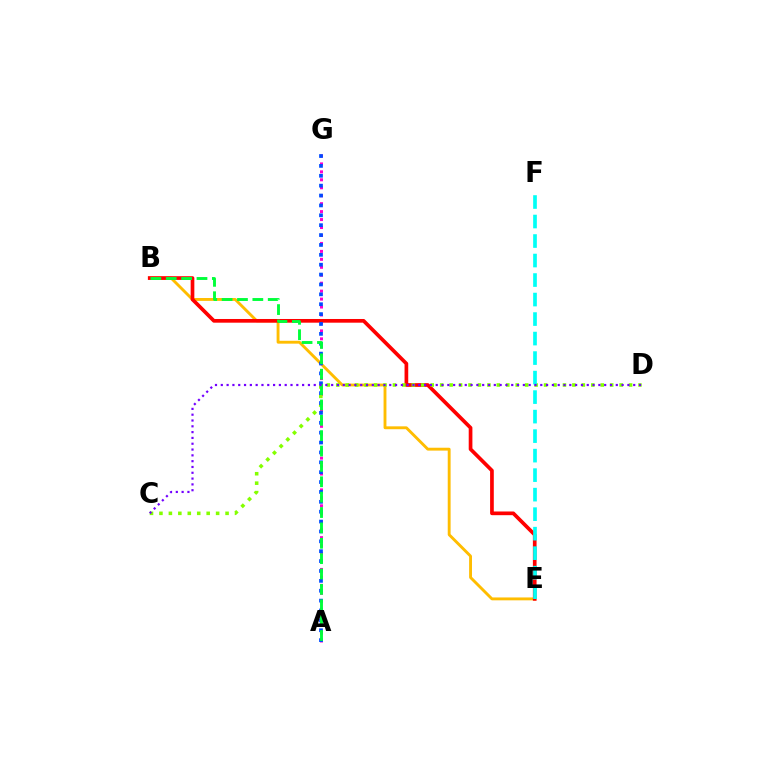{('A', 'G'): [{'color': '#ff00cf', 'line_style': 'dotted', 'thickness': 2.16}, {'color': '#004bff', 'line_style': 'dotted', 'thickness': 2.68}], ('B', 'E'): [{'color': '#ffbd00', 'line_style': 'solid', 'thickness': 2.07}, {'color': '#ff0000', 'line_style': 'solid', 'thickness': 2.66}], ('C', 'D'): [{'color': '#84ff00', 'line_style': 'dotted', 'thickness': 2.57}, {'color': '#7200ff', 'line_style': 'dotted', 'thickness': 1.58}], ('A', 'B'): [{'color': '#00ff39', 'line_style': 'dashed', 'thickness': 2.09}], ('E', 'F'): [{'color': '#00fff6', 'line_style': 'dashed', 'thickness': 2.65}]}